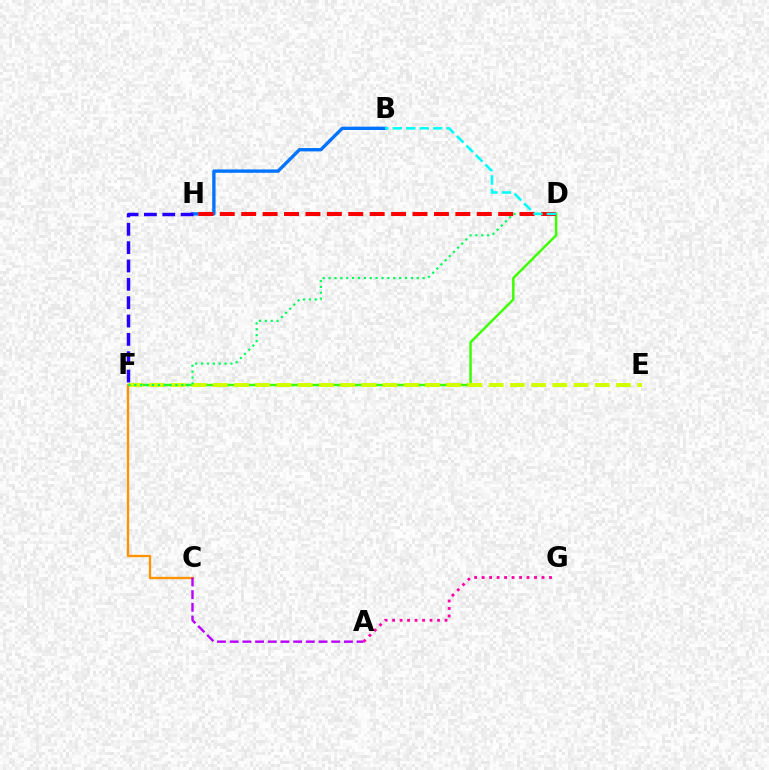{('D', 'F'): [{'color': '#3dff00', 'line_style': 'solid', 'thickness': 1.78}, {'color': '#00ff5c', 'line_style': 'dotted', 'thickness': 1.6}], ('E', 'F'): [{'color': '#d1ff00', 'line_style': 'dashed', 'thickness': 2.88}], ('C', 'F'): [{'color': '#ff9400', 'line_style': 'solid', 'thickness': 1.68}], ('B', 'H'): [{'color': '#0074ff', 'line_style': 'solid', 'thickness': 2.4}], ('A', 'C'): [{'color': '#b900ff', 'line_style': 'dashed', 'thickness': 1.72}], ('D', 'H'): [{'color': '#ff0000', 'line_style': 'dashed', 'thickness': 2.91}], ('F', 'H'): [{'color': '#2500ff', 'line_style': 'dashed', 'thickness': 2.49}], ('A', 'G'): [{'color': '#ff00ac', 'line_style': 'dotted', 'thickness': 2.03}], ('B', 'D'): [{'color': '#00fff6', 'line_style': 'dashed', 'thickness': 1.83}]}